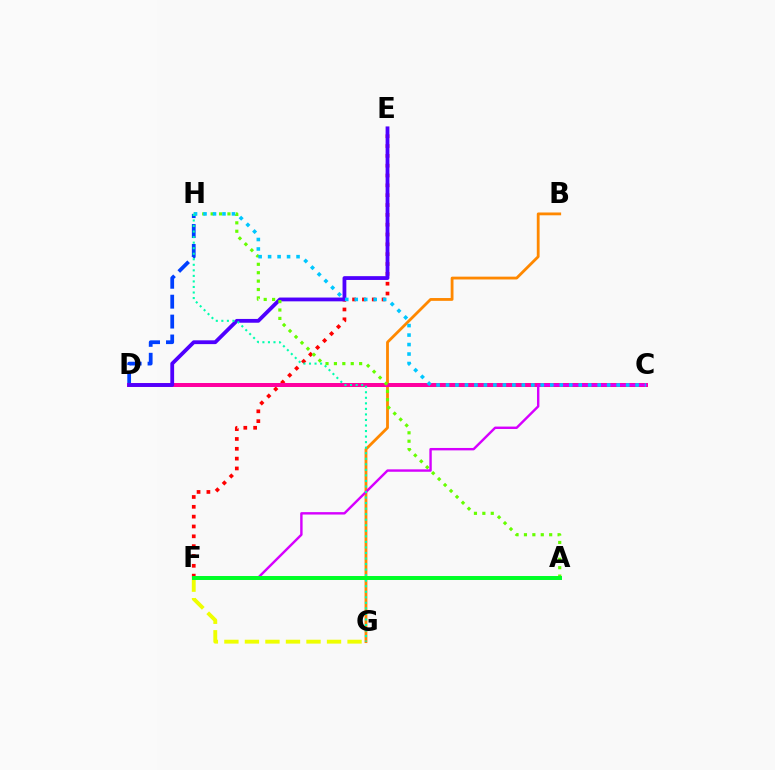{('E', 'F'): [{'color': '#ff0000', 'line_style': 'dotted', 'thickness': 2.67}], ('D', 'H'): [{'color': '#003fff', 'line_style': 'dashed', 'thickness': 2.7}], ('B', 'G'): [{'color': '#ff8800', 'line_style': 'solid', 'thickness': 2.02}], ('C', 'D'): [{'color': '#ff00a0', 'line_style': 'solid', 'thickness': 2.87}], ('F', 'G'): [{'color': '#eeff00', 'line_style': 'dashed', 'thickness': 2.79}], ('D', 'E'): [{'color': '#4f00ff', 'line_style': 'solid', 'thickness': 2.73}], ('A', 'H'): [{'color': '#66ff00', 'line_style': 'dotted', 'thickness': 2.28}], ('C', 'F'): [{'color': '#d600ff', 'line_style': 'solid', 'thickness': 1.74}], ('C', 'H'): [{'color': '#00c7ff', 'line_style': 'dotted', 'thickness': 2.58}], ('G', 'H'): [{'color': '#00ffaf', 'line_style': 'dotted', 'thickness': 1.51}], ('A', 'F'): [{'color': '#00ff27', 'line_style': 'solid', 'thickness': 2.86}]}